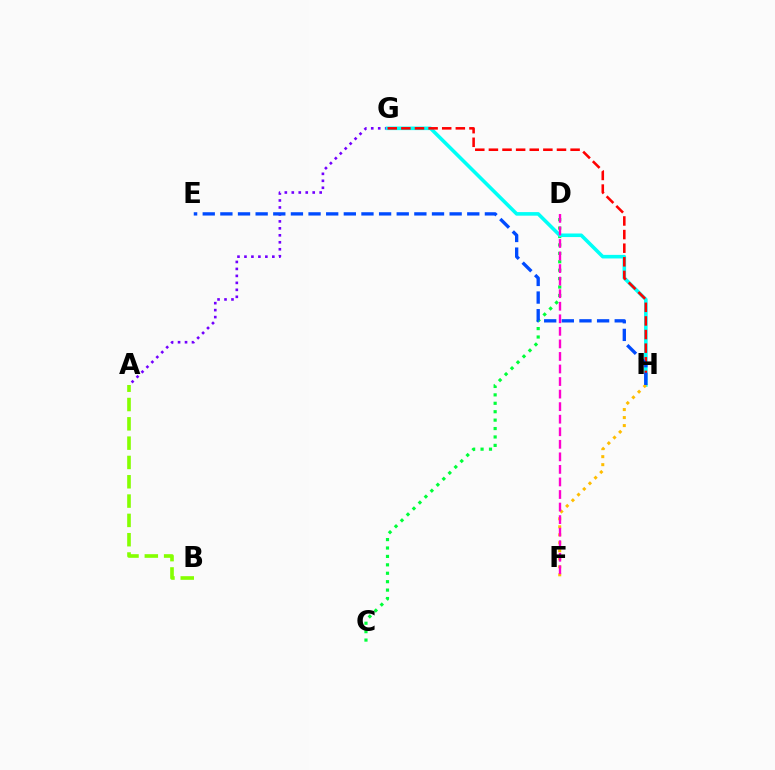{('A', 'G'): [{'color': '#7200ff', 'line_style': 'dotted', 'thickness': 1.89}], ('C', 'D'): [{'color': '#00ff39', 'line_style': 'dotted', 'thickness': 2.29}], ('G', 'H'): [{'color': '#00fff6', 'line_style': 'solid', 'thickness': 2.58}, {'color': '#ff0000', 'line_style': 'dashed', 'thickness': 1.85}], ('F', 'H'): [{'color': '#ffbd00', 'line_style': 'dotted', 'thickness': 2.18}], ('A', 'B'): [{'color': '#84ff00', 'line_style': 'dashed', 'thickness': 2.62}], ('E', 'H'): [{'color': '#004bff', 'line_style': 'dashed', 'thickness': 2.4}], ('D', 'F'): [{'color': '#ff00cf', 'line_style': 'dashed', 'thickness': 1.71}]}